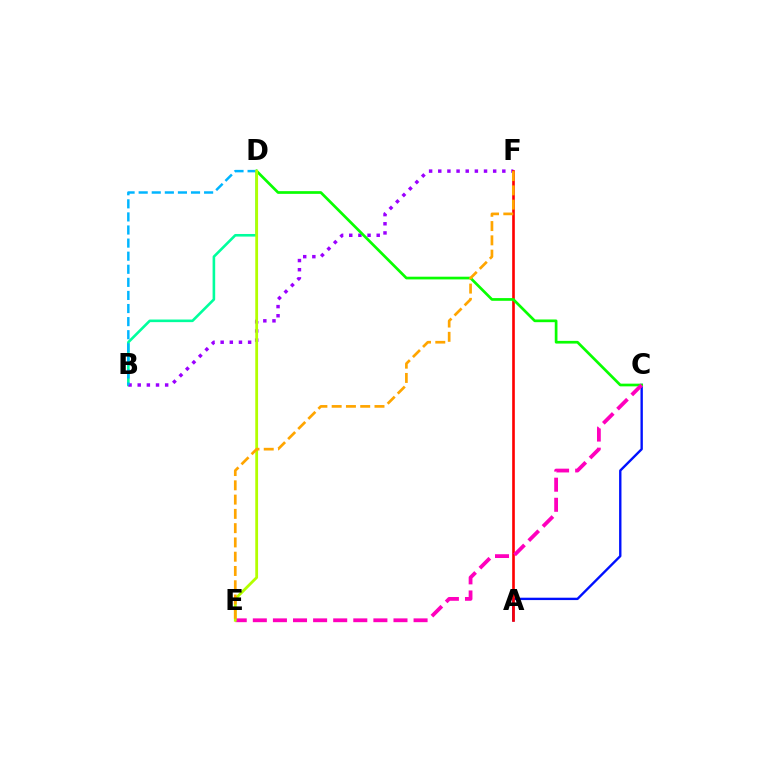{('A', 'C'): [{'color': '#0010ff', 'line_style': 'solid', 'thickness': 1.71}], ('B', 'D'): [{'color': '#00ff9d', 'line_style': 'solid', 'thickness': 1.87}, {'color': '#00b5ff', 'line_style': 'dashed', 'thickness': 1.78}], ('B', 'F'): [{'color': '#9b00ff', 'line_style': 'dotted', 'thickness': 2.49}], ('A', 'F'): [{'color': '#ff0000', 'line_style': 'solid', 'thickness': 1.9}], ('C', 'D'): [{'color': '#08ff00', 'line_style': 'solid', 'thickness': 1.95}], ('C', 'E'): [{'color': '#ff00bd', 'line_style': 'dashed', 'thickness': 2.73}], ('D', 'E'): [{'color': '#b3ff00', 'line_style': 'solid', 'thickness': 2.01}], ('E', 'F'): [{'color': '#ffa500', 'line_style': 'dashed', 'thickness': 1.94}]}